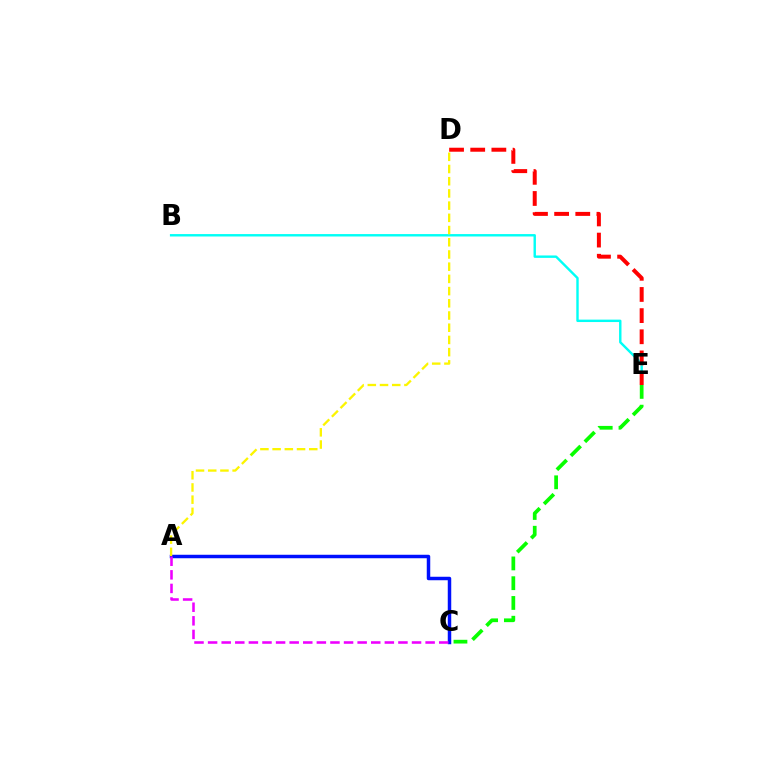{('A', 'C'): [{'color': '#0010ff', 'line_style': 'solid', 'thickness': 2.51}, {'color': '#ee00ff', 'line_style': 'dashed', 'thickness': 1.85}], ('B', 'E'): [{'color': '#00fff6', 'line_style': 'solid', 'thickness': 1.74}], ('D', 'E'): [{'color': '#ff0000', 'line_style': 'dashed', 'thickness': 2.87}], ('C', 'E'): [{'color': '#08ff00', 'line_style': 'dashed', 'thickness': 2.69}], ('A', 'D'): [{'color': '#fcf500', 'line_style': 'dashed', 'thickness': 1.66}]}